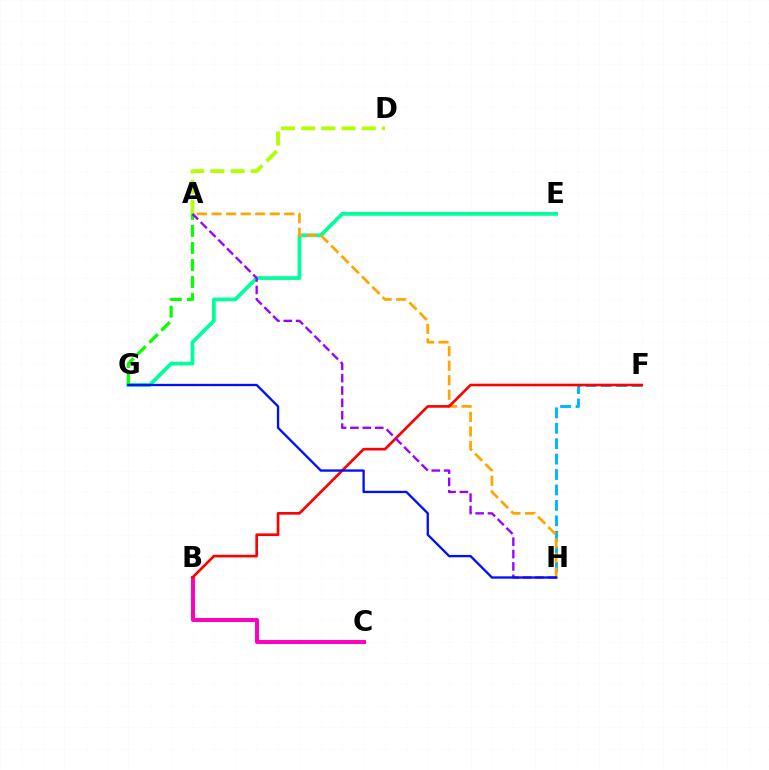{('B', 'C'): [{'color': '#ff00bd', 'line_style': 'solid', 'thickness': 2.86}], ('E', 'G'): [{'color': '#00ff9d', 'line_style': 'solid', 'thickness': 2.7}], ('F', 'H'): [{'color': '#00b5ff', 'line_style': 'dashed', 'thickness': 2.1}], ('A', 'D'): [{'color': '#b3ff00', 'line_style': 'dashed', 'thickness': 2.74}], ('A', 'H'): [{'color': '#ffa500', 'line_style': 'dashed', 'thickness': 1.97}, {'color': '#9b00ff', 'line_style': 'dashed', 'thickness': 1.68}], ('B', 'F'): [{'color': '#ff0000', 'line_style': 'solid', 'thickness': 1.91}], ('A', 'G'): [{'color': '#08ff00', 'line_style': 'dashed', 'thickness': 2.31}], ('G', 'H'): [{'color': '#0010ff', 'line_style': 'solid', 'thickness': 1.67}]}